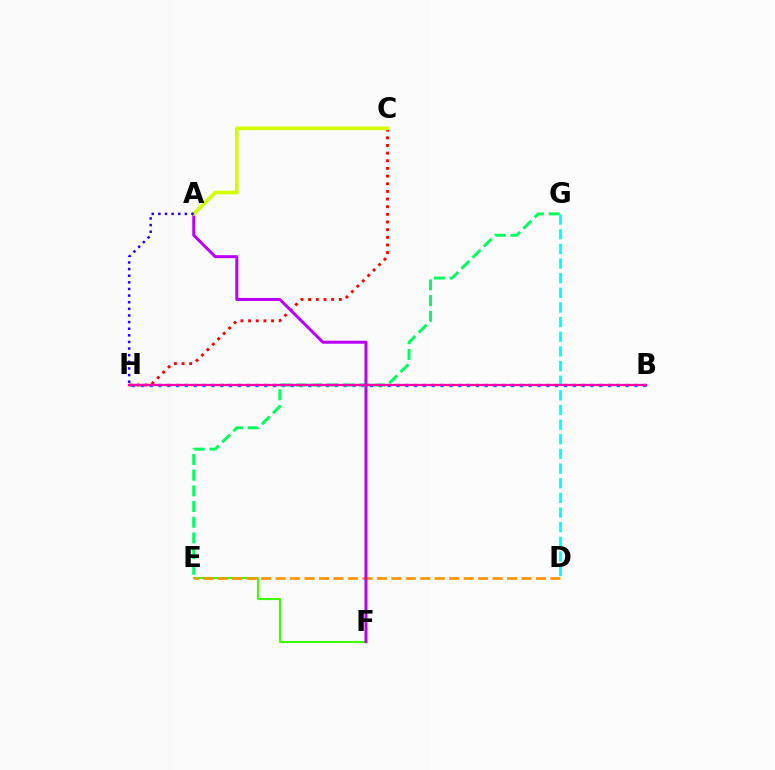{('B', 'H'): [{'color': '#0074ff', 'line_style': 'dotted', 'thickness': 2.4}, {'color': '#ff00ac', 'line_style': 'solid', 'thickness': 1.65}], ('C', 'H'): [{'color': '#ff0000', 'line_style': 'dotted', 'thickness': 2.08}], ('E', 'F'): [{'color': '#3dff00', 'line_style': 'solid', 'thickness': 1.53}], ('E', 'G'): [{'color': '#00ff5c', 'line_style': 'dashed', 'thickness': 2.13}], ('D', 'G'): [{'color': '#00fff6', 'line_style': 'dashed', 'thickness': 1.99}], ('D', 'E'): [{'color': '#ff9400', 'line_style': 'dashed', 'thickness': 1.96}], ('A', 'F'): [{'color': '#b900ff', 'line_style': 'solid', 'thickness': 2.16}], ('A', 'C'): [{'color': '#d1ff00', 'line_style': 'solid', 'thickness': 2.61}], ('A', 'H'): [{'color': '#2500ff', 'line_style': 'dotted', 'thickness': 1.8}]}